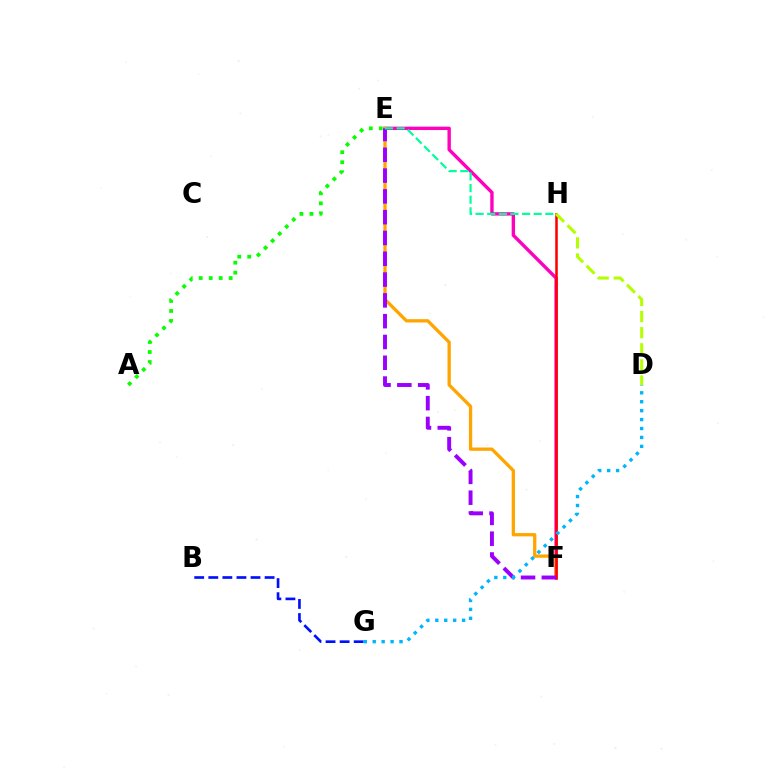{('E', 'F'): [{'color': '#ff00bd', 'line_style': 'solid', 'thickness': 2.43}, {'color': '#ffa500', 'line_style': 'solid', 'thickness': 2.37}, {'color': '#9b00ff', 'line_style': 'dashed', 'thickness': 2.83}], ('B', 'G'): [{'color': '#0010ff', 'line_style': 'dashed', 'thickness': 1.91}], ('F', 'H'): [{'color': '#ff0000', 'line_style': 'solid', 'thickness': 1.84}], ('A', 'E'): [{'color': '#08ff00', 'line_style': 'dotted', 'thickness': 2.71}], ('D', 'H'): [{'color': '#b3ff00', 'line_style': 'dashed', 'thickness': 2.19}], ('D', 'G'): [{'color': '#00b5ff', 'line_style': 'dotted', 'thickness': 2.43}], ('E', 'H'): [{'color': '#00ff9d', 'line_style': 'dashed', 'thickness': 1.58}]}